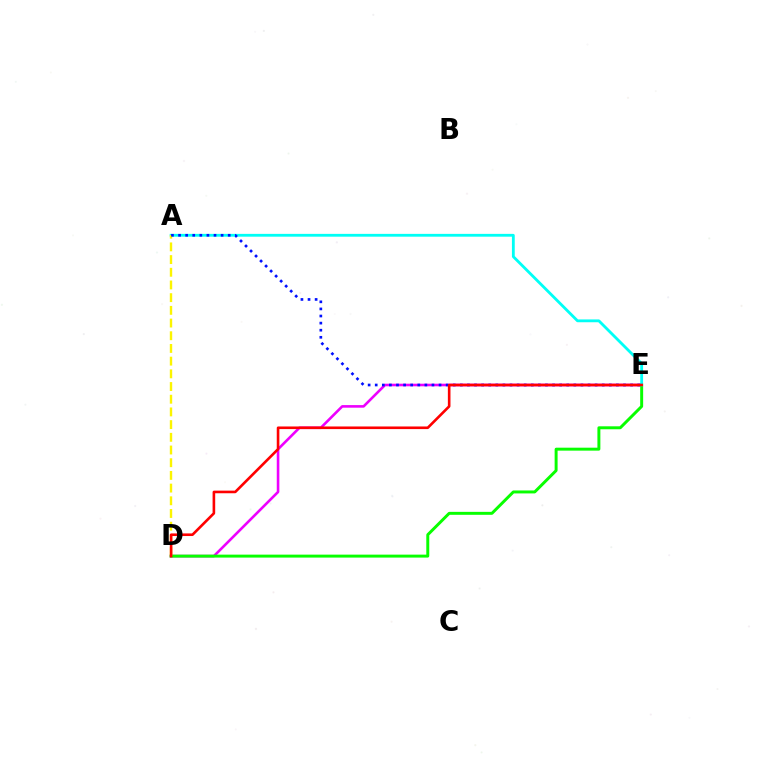{('D', 'E'): [{'color': '#ee00ff', 'line_style': 'solid', 'thickness': 1.87}, {'color': '#08ff00', 'line_style': 'solid', 'thickness': 2.13}, {'color': '#ff0000', 'line_style': 'solid', 'thickness': 1.88}], ('A', 'E'): [{'color': '#00fff6', 'line_style': 'solid', 'thickness': 2.03}, {'color': '#0010ff', 'line_style': 'dotted', 'thickness': 1.93}], ('A', 'D'): [{'color': '#fcf500', 'line_style': 'dashed', 'thickness': 1.72}]}